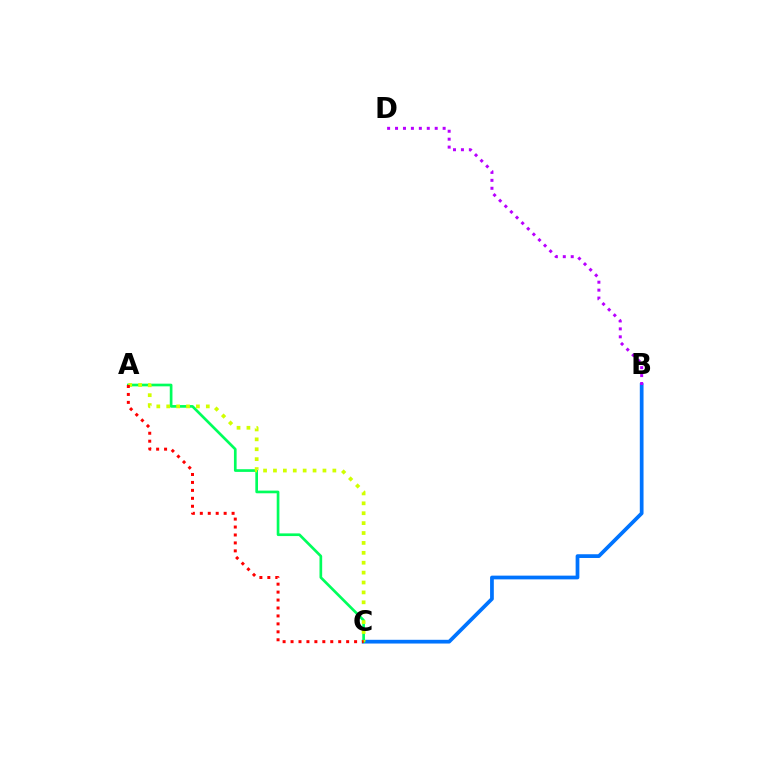{('B', 'C'): [{'color': '#0074ff', 'line_style': 'solid', 'thickness': 2.69}], ('A', 'C'): [{'color': '#00ff5c', 'line_style': 'solid', 'thickness': 1.93}, {'color': '#d1ff00', 'line_style': 'dotted', 'thickness': 2.69}, {'color': '#ff0000', 'line_style': 'dotted', 'thickness': 2.16}], ('B', 'D'): [{'color': '#b900ff', 'line_style': 'dotted', 'thickness': 2.16}]}